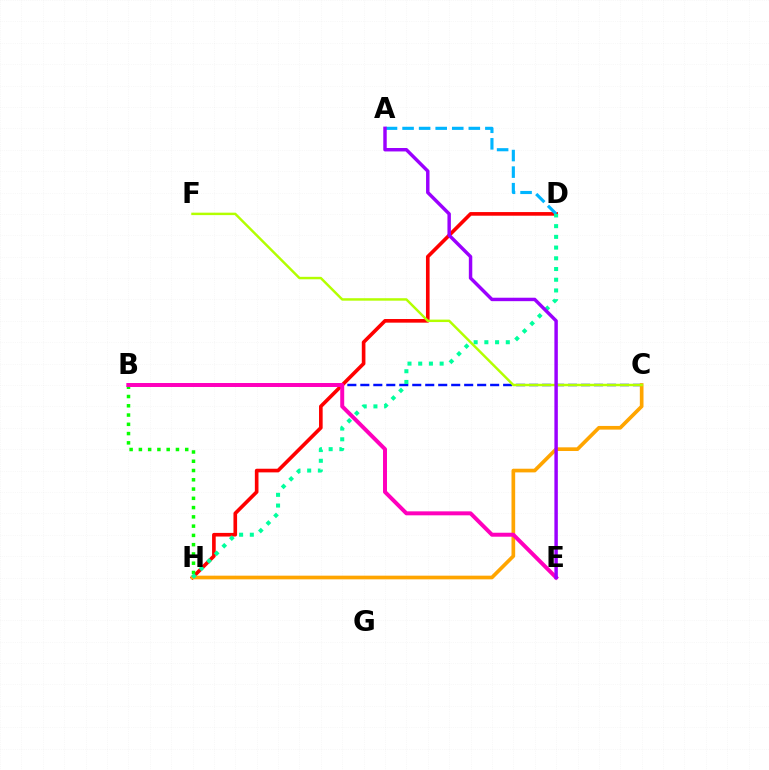{('B', 'C'): [{'color': '#0010ff', 'line_style': 'dashed', 'thickness': 1.76}], ('D', 'H'): [{'color': '#ff0000', 'line_style': 'solid', 'thickness': 2.62}, {'color': '#00ff9d', 'line_style': 'dotted', 'thickness': 2.91}], ('C', 'H'): [{'color': '#ffa500', 'line_style': 'solid', 'thickness': 2.65}], ('B', 'H'): [{'color': '#08ff00', 'line_style': 'dotted', 'thickness': 2.52}], ('A', 'D'): [{'color': '#00b5ff', 'line_style': 'dashed', 'thickness': 2.25}], ('C', 'F'): [{'color': '#b3ff00', 'line_style': 'solid', 'thickness': 1.77}], ('B', 'E'): [{'color': '#ff00bd', 'line_style': 'solid', 'thickness': 2.86}], ('A', 'E'): [{'color': '#9b00ff', 'line_style': 'solid', 'thickness': 2.48}]}